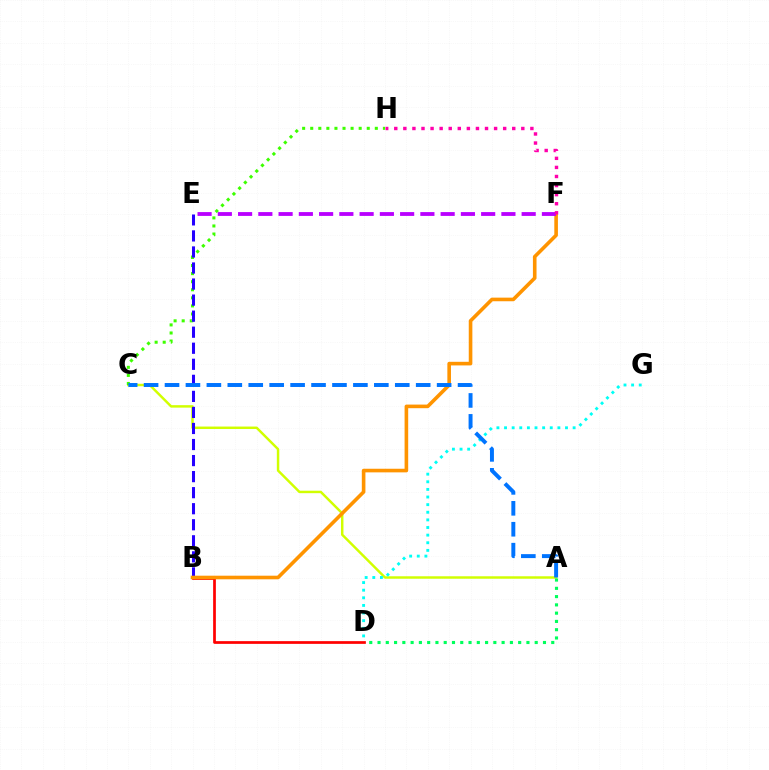{('A', 'C'): [{'color': '#d1ff00', 'line_style': 'solid', 'thickness': 1.77}, {'color': '#0074ff', 'line_style': 'dashed', 'thickness': 2.84}], ('B', 'D'): [{'color': '#ff0000', 'line_style': 'solid', 'thickness': 1.96}], ('C', 'H'): [{'color': '#3dff00', 'line_style': 'dotted', 'thickness': 2.19}], ('B', 'E'): [{'color': '#2500ff', 'line_style': 'dashed', 'thickness': 2.18}], ('B', 'F'): [{'color': '#ff9400', 'line_style': 'solid', 'thickness': 2.6}], ('E', 'F'): [{'color': '#b900ff', 'line_style': 'dashed', 'thickness': 2.75}], ('A', 'D'): [{'color': '#00ff5c', 'line_style': 'dotted', 'thickness': 2.25}], ('D', 'G'): [{'color': '#00fff6', 'line_style': 'dotted', 'thickness': 2.07}], ('F', 'H'): [{'color': '#ff00ac', 'line_style': 'dotted', 'thickness': 2.47}]}